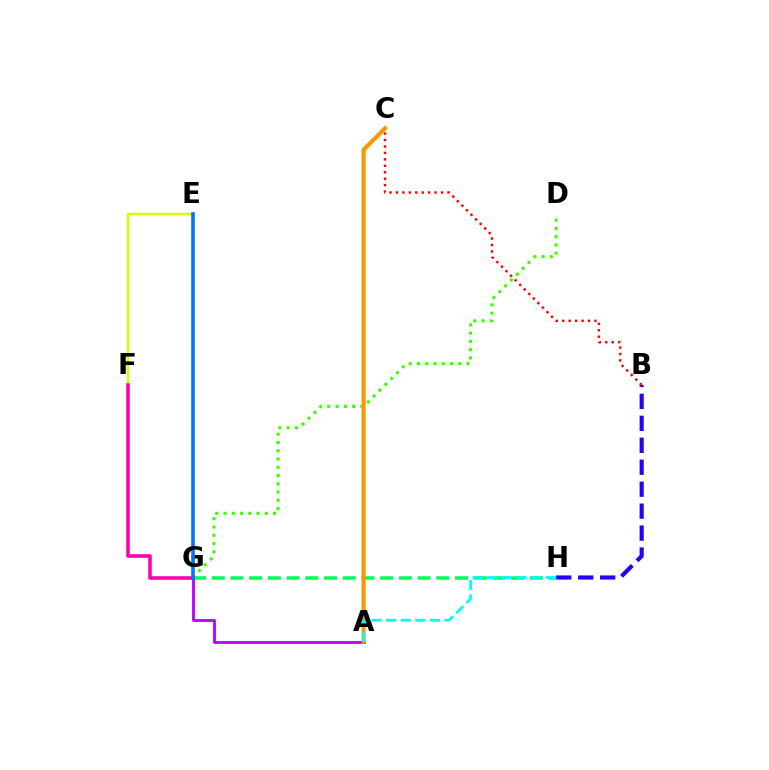{('D', 'G'): [{'color': '#3dff00', 'line_style': 'dotted', 'thickness': 2.24}], ('G', 'H'): [{'color': '#00ff5c', 'line_style': 'dashed', 'thickness': 2.54}], ('E', 'F'): [{'color': '#d1ff00', 'line_style': 'solid', 'thickness': 1.78}], ('A', 'G'): [{'color': '#b900ff', 'line_style': 'solid', 'thickness': 2.04}], ('F', 'G'): [{'color': '#ff00ac', 'line_style': 'solid', 'thickness': 2.56}], ('A', 'C'): [{'color': '#ff9400', 'line_style': 'solid', 'thickness': 2.95}], ('B', 'H'): [{'color': '#2500ff', 'line_style': 'dashed', 'thickness': 2.98}], ('A', 'H'): [{'color': '#00fff6', 'line_style': 'dashed', 'thickness': 1.98}], ('E', 'G'): [{'color': '#0074ff', 'line_style': 'solid', 'thickness': 2.58}], ('B', 'C'): [{'color': '#ff0000', 'line_style': 'dotted', 'thickness': 1.75}]}